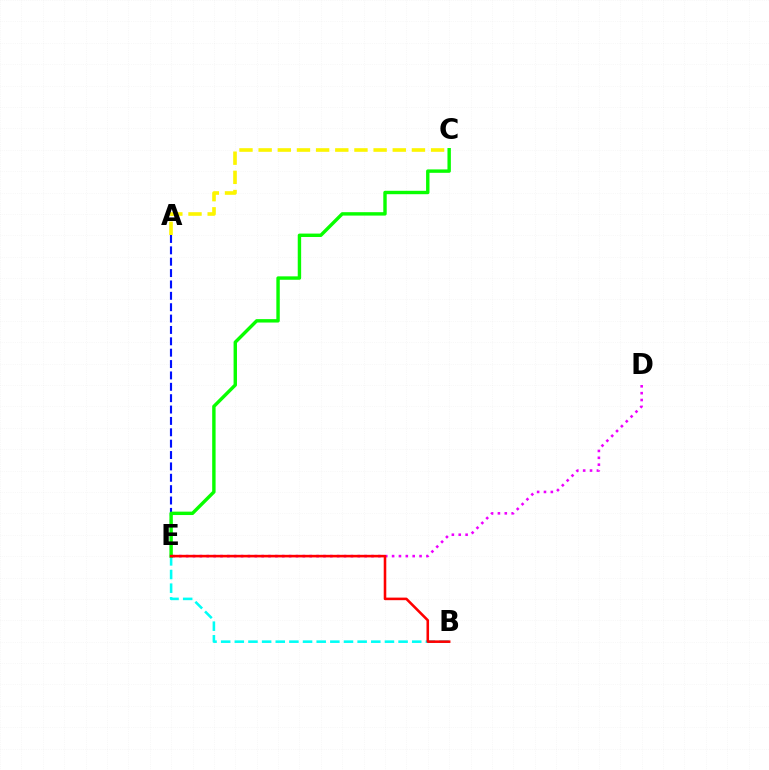{('B', 'E'): [{'color': '#00fff6', 'line_style': 'dashed', 'thickness': 1.85}, {'color': '#ff0000', 'line_style': 'solid', 'thickness': 1.85}], ('D', 'E'): [{'color': '#ee00ff', 'line_style': 'dotted', 'thickness': 1.87}], ('A', 'E'): [{'color': '#0010ff', 'line_style': 'dashed', 'thickness': 1.54}], ('C', 'E'): [{'color': '#08ff00', 'line_style': 'solid', 'thickness': 2.45}], ('A', 'C'): [{'color': '#fcf500', 'line_style': 'dashed', 'thickness': 2.6}]}